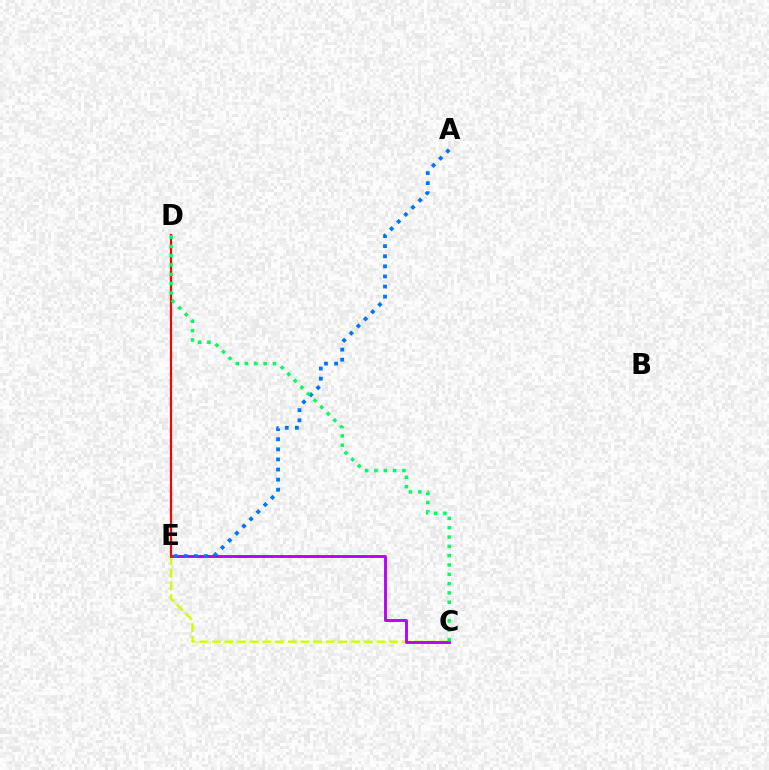{('C', 'E'): [{'color': '#d1ff00', 'line_style': 'dashed', 'thickness': 1.72}, {'color': '#b900ff', 'line_style': 'solid', 'thickness': 2.08}], ('D', 'E'): [{'color': '#ff0000', 'line_style': 'solid', 'thickness': 1.59}], ('A', 'E'): [{'color': '#0074ff', 'line_style': 'dotted', 'thickness': 2.74}], ('C', 'D'): [{'color': '#00ff5c', 'line_style': 'dotted', 'thickness': 2.53}]}